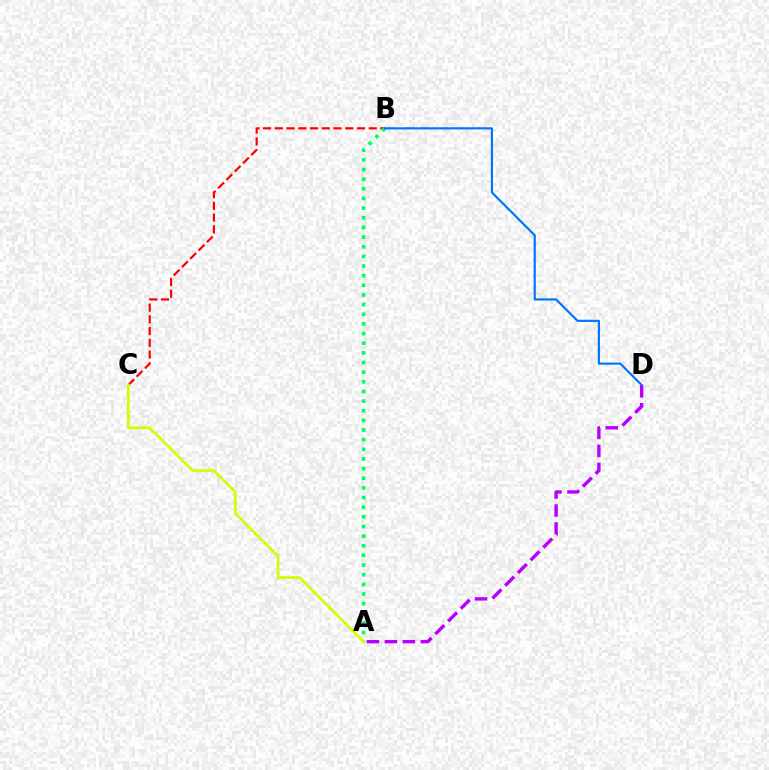{('B', 'C'): [{'color': '#ff0000', 'line_style': 'dashed', 'thickness': 1.59}], ('A', 'B'): [{'color': '#00ff5c', 'line_style': 'dotted', 'thickness': 2.62}], ('A', 'C'): [{'color': '#d1ff00', 'line_style': 'solid', 'thickness': 1.97}], ('A', 'D'): [{'color': '#b900ff', 'line_style': 'dashed', 'thickness': 2.44}], ('B', 'D'): [{'color': '#0074ff', 'line_style': 'solid', 'thickness': 1.56}]}